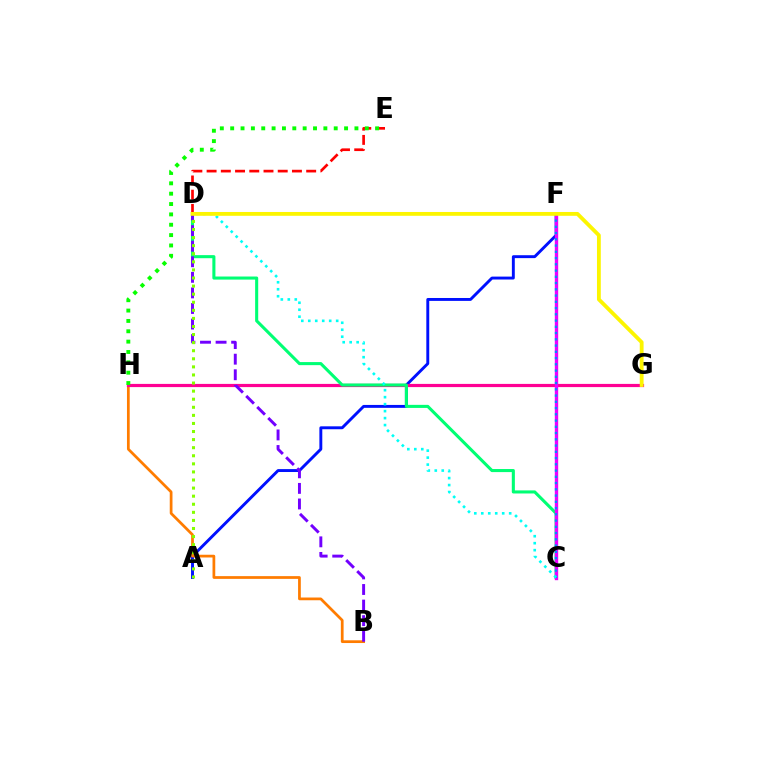{('A', 'F'): [{'color': '#0010ff', 'line_style': 'solid', 'thickness': 2.1}], ('B', 'H'): [{'color': '#ff7c00', 'line_style': 'solid', 'thickness': 1.97}], ('D', 'E'): [{'color': '#ff0000', 'line_style': 'dashed', 'thickness': 1.93}], ('G', 'H'): [{'color': '#ff0094', 'line_style': 'solid', 'thickness': 2.3}], ('C', 'D'): [{'color': '#00ff74', 'line_style': 'solid', 'thickness': 2.21}, {'color': '#00fff6', 'line_style': 'dotted', 'thickness': 1.9}], ('B', 'D'): [{'color': '#7200ff', 'line_style': 'dashed', 'thickness': 2.12}], ('C', 'F'): [{'color': '#ee00ff', 'line_style': 'solid', 'thickness': 2.43}, {'color': '#008cff', 'line_style': 'dotted', 'thickness': 1.7}], ('E', 'H'): [{'color': '#08ff00', 'line_style': 'dotted', 'thickness': 2.81}], ('A', 'D'): [{'color': '#84ff00', 'line_style': 'dotted', 'thickness': 2.2}], ('D', 'G'): [{'color': '#fcf500', 'line_style': 'solid', 'thickness': 2.75}]}